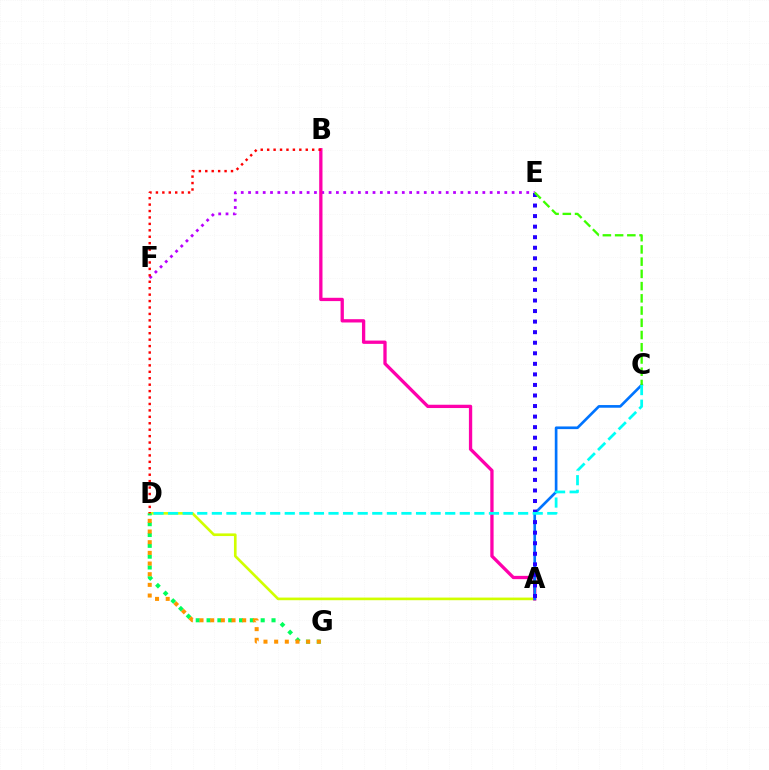{('E', 'F'): [{'color': '#b900ff', 'line_style': 'dotted', 'thickness': 1.99}], ('A', 'D'): [{'color': '#d1ff00', 'line_style': 'solid', 'thickness': 1.9}], ('A', 'B'): [{'color': '#ff00ac', 'line_style': 'solid', 'thickness': 2.38}], ('D', 'G'): [{'color': '#00ff5c', 'line_style': 'dotted', 'thickness': 2.94}, {'color': '#ff9400', 'line_style': 'dotted', 'thickness': 2.9}], ('B', 'D'): [{'color': '#ff0000', 'line_style': 'dotted', 'thickness': 1.75}], ('A', 'C'): [{'color': '#0074ff', 'line_style': 'solid', 'thickness': 1.92}], ('A', 'E'): [{'color': '#2500ff', 'line_style': 'dotted', 'thickness': 2.87}], ('C', 'D'): [{'color': '#00fff6', 'line_style': 'dashed', 'thickness': 1.98}], ('C', 'E'): [{'color': '#3dff00', 'line_style': 'dashed', 'thickness': 1.66}]}